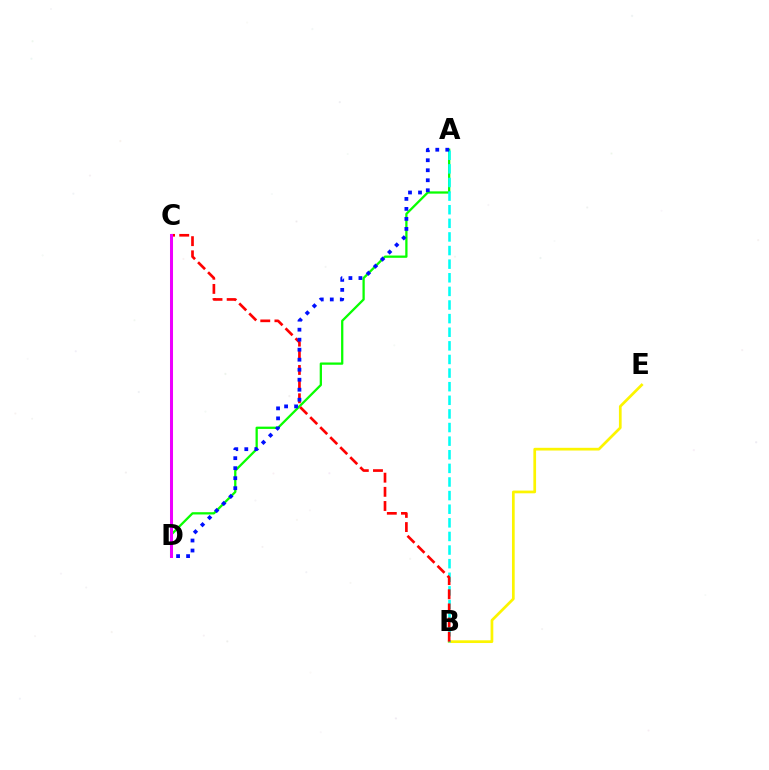{('B', 'E'): [{'color': '#fcf500', 'line_style': 'solid', 'thickness': 1.96}], ('A', 'D'): [{'color': '#08ff00', 'line_style': 'solid', 'thickness': 1.64}, {'color': '#0010ff', 'line_style': 'dotted', 'thickness': 2.72}], ('A', 'B'): [{'color': '#00fff6', 'line_style': 'dashed', 'thickness': 1.85}], ('B', 'C'): [{'color': '#ff0000', 'line_style': 'dashed', 'thickness': 1.92}], ('C', 'D'): [{'color': '#ee00ff', 'line_style': 'solid', 'thickness': 2.18}]}